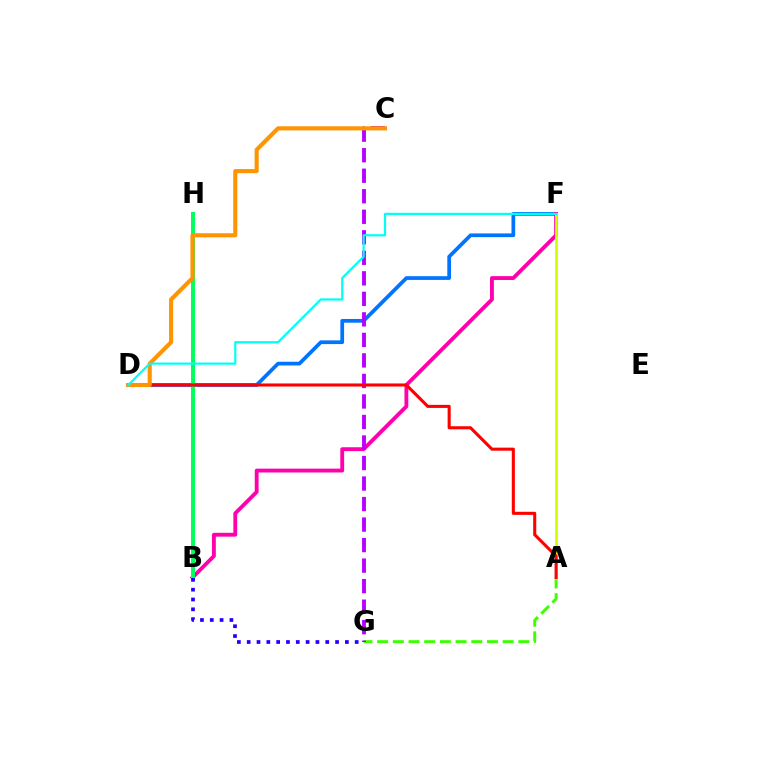{('D', 'F'): [{'color': '#0074ff', 'line_style': 'solid', 'thickness': 2.68}, {'color': '#00fff6', 'line_style': 'solid', 'thickness': 1.58}], ('A', 'G'): [{'color': '#3dff00', 'line_style': 'dashed', 'thickness': 2.13}], ('B', 'F'): [{'color': '#ff00ac', 'line_style': 'solid', 'thickness': 2.77}], ('C', 'G'): [{'color': '#b900ff', 'line_style': 'dashed', 'thickness': 2.79}], ('B', 'H'): [{'color': '#00ff5c', 'line_style': 'solid', 'thickness': 2.85}], ('A', 'F'): [{'color': '#d1ff00', 'line_style': 'solid', 'thickness': 1.99}], ('B', 'G'): [{'color': '#2500ff', 'line_style': 'dotted', 'thickness': 2.67}], ('A', 'D'): [{'color': '#ff0000', 'line_style': 'solid', 'thickness': 2.21}], ('C', 'D'): [{'color': '#ff9400', 'line_style': 'solid', 'thickness': 2.96}]}